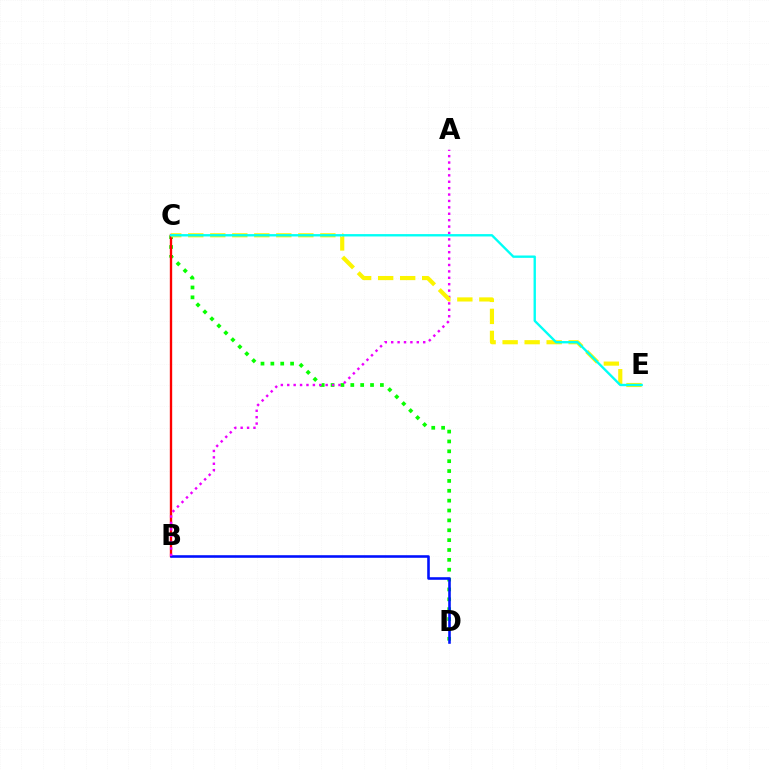{('C', 'D'): [{'color': '#08ff00', 'line_style': 'dotted', 'thickness': 2.68}], ('B', 'C'): [{'color': '#ff0000', 'line_style': 'solid', 'thickness': 1.69}], ('B', 'D'): [{'color': '#0010ff', 'line_style': 'solid', 'thickness': 1.86}], ('A', 'B'): [{'color': '#ee00ff', 'line_style': 'dotted', 'thickness': 1.74}], ('C', 'E'): [{'color': '#fcf500', 'line_style': 'dashed', 'thickness': 2.99}, {'color': '#00fff6', 'line_style': 'solid', 'thickness': 1.7}]}